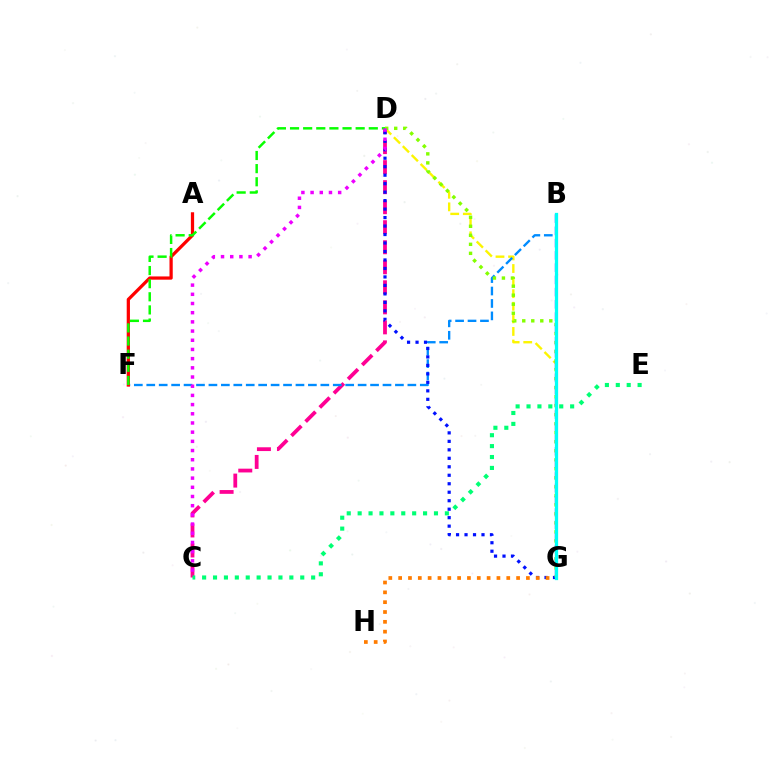{('D', 'G'): [{'color': '#fcf500', 'line_style': 'dashed', 'thickness': 1.71}, {'color': '#0010ff', 'line_style': 'dotted', 'thickness': 2.3}, {'color': '#84ff00', 'line_style': 'dotted', 'thickness': 2.45}], ('C', 'D'): [{'color': '#ff0094', 'line_style': 'dashed', 'thickness': 2.72}, {'color': '#ee00ff', 'line_style': 'dotted', 'thickness': 2.5}], ('B', 'F'): [{'color': '#008cff', 'line_style': 'dashed', 'thickness': 1.69}], ('A', 'F'): [{'color': '#ff0000', 'line_style': 'solid', 'thickness': 2.33}], ('D', 'F'): [{'color': '#08ff00', 'line_style': 'dashed', 'thickness': 1.78}], ('G', 'H'): [{'color': '#ff7c00', 'line_style': 'dotted', 'thickness': 2.67}], ('C', 'E'): [{'color': '#00ff74', 'line_style': 'dotted', 'thickness': 2.96}], ('B', 'G'): [{'color': '#7200ff', 'line_style': 'dashed', 'thickness': 1.66}, {'color': '#00fff6', 'line_style': 'solid', 'thickness': 2.34}]}